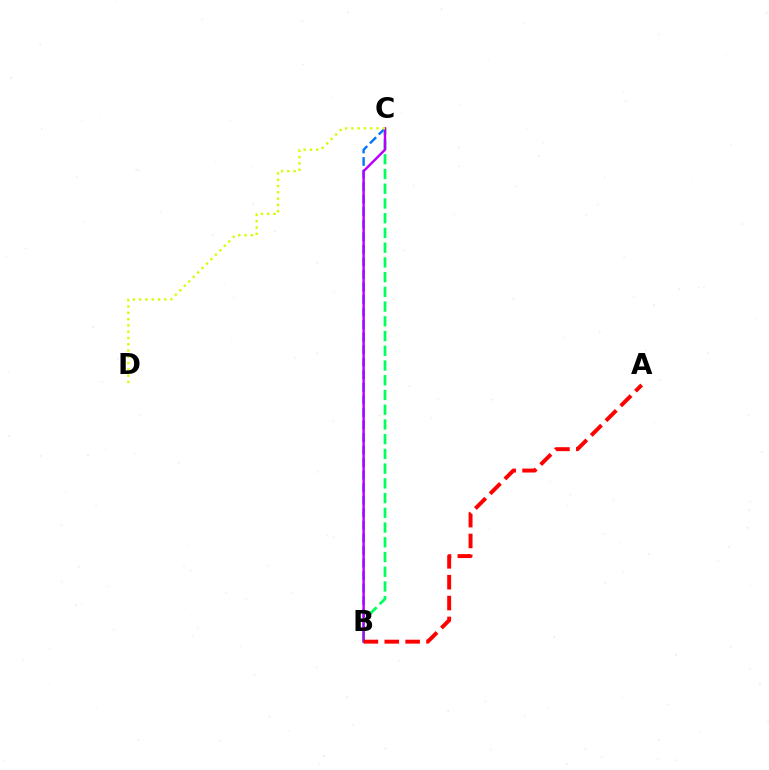{('B', 'C'): [{'color': '#0074ff', 'line_style': 'dashed', 'thickness': 1.7}, {'color': '#00ff5c', 'line_style': 'dashed', 'thickness': 2.0}, {'color': '#b900ff', 'line_style': 'solid', 'thickness': 1.75}], ('A', 'B'): [{'color': '#ff0000', 'line_style': 'dashed', 'thickness': 2.84}], ('C', 'D'): [{'color': '#d1ff00', 'line_style': 'dotted', 'thickness': 1.71}]}